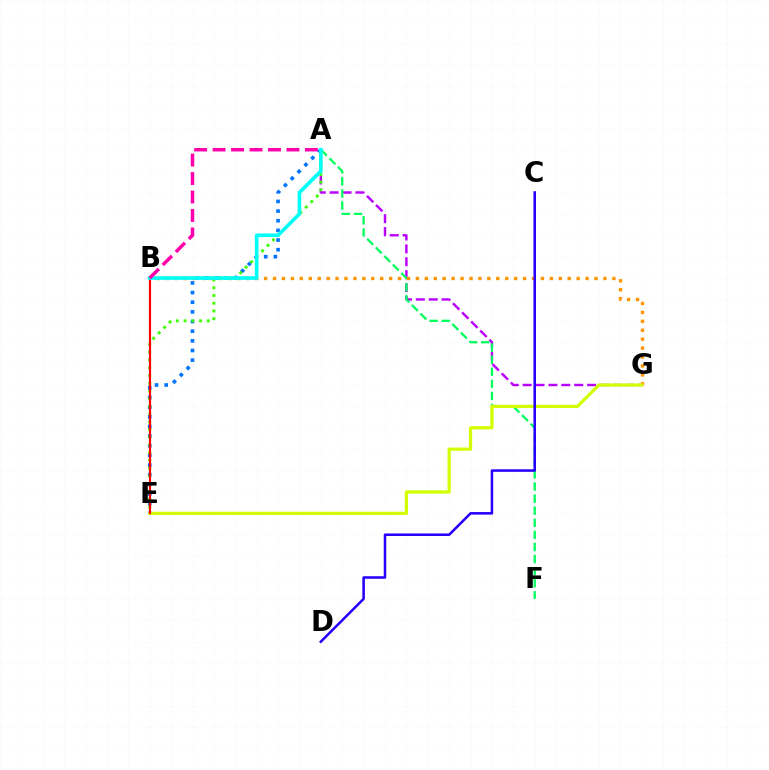{('A', 'G'): [{'color': '#b900ff', 'line_style': 'dashed', 'thickness': 1.75}], ('A', 'E'): [{'color': '#0074ff', 'line_style': 'dotted', 'thickness': 2.62}, {'color': '#3dff00', 'line_style': 'dotted', 'thickness': 2.1}], ('A', 'F'): [{'color': '#00ff5c', 'line_style': 'dashed', 'thickness': 1.64}], ('B', 'G'): [{'color': '#ff9400', 'line_style': 'dotted', 'thickness': 2.43}], ('E', 'G'): [{'color': '#d1ff00', 'line_style': 'solid', 'thickness': 2.32}], ('B', 'E'): [{'color': '#ff0000', 'line_style': 'solid', 'thickness': 1.56}], ('A', 'B'): [{'color': '#00fff6', 'line_style': 'solid', 'thickness': 2.61}, {'color': '#ff00ac', 'line_style': 'dashed', 'thickness': 2.51}], ('C', 'D'): [{'color': '#2500ff', 'line_style': 'solid', 'thickness': 1.83}]}